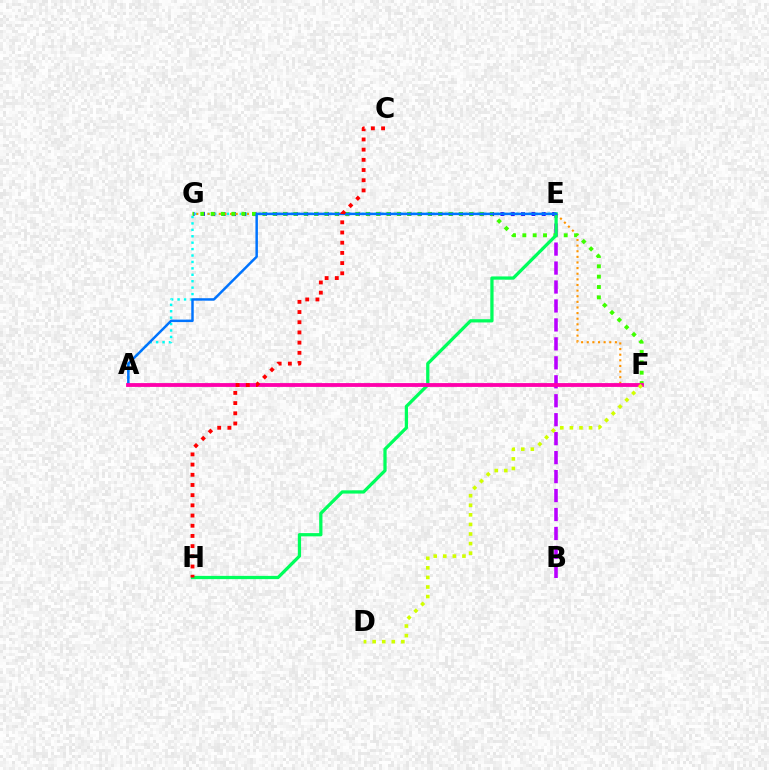{('E', 'G'): [{'color': '#2500ff', 'line_style': 'dotted', 'thickness': 2.81}], ('A', 'E'): [{'color': '#00fff6', 'line_style': 'dotted', 'thickness': 1.75}, {'color': '#0074ff', 'line_style': 'solid', 'thickness': 1.78}], ('F', 'G'): [{'color': '#ff9400', 'line_style': 'dotted', 'thickness': 1.53}, {'color': '#3dff00', 'line_style': 'dotted', 'thickness': 2.81}], ('B', 'E'): [{'color': '#b900ff', 'line_style': 'dashed', 'thickness': 2.58}], ('E', 'H'): [{'color': '#00ff5c', 'line_style': 'solid', 'thickness': 2.34}], ('A', 'F'): [{'color': '#ff00ac', 'line_style': 'solid', 'thickness': 2.75}], ('D', 'F'): [{'color': '#d1ff00', 'line_style': 'dotted', 'thickness': 2.6}], ('C', 'H'): [{'color': '#ff0000', 'line_style': 'dotted', 'thickness': 2.77}]}